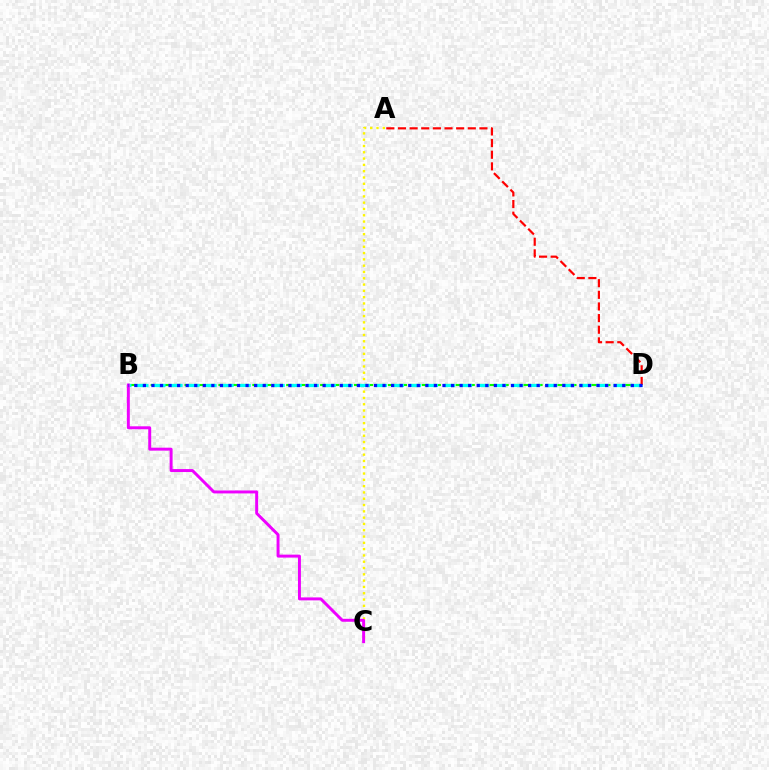{('A', 'C'): [{'color': '#fcf500', 'line_style': 'dotted', 'thickness': 1.71}], ('B', 'D'): [{'color': '#08ff00', 'line_style': 'dashed', 'thickness': 1.53}, {'color': '#00fff6', 'line_style': 'dashed', 'thickness': 2.31}, {'color': '#0010ff', 'line_style': 'dotted', 'thickness': 2.33}], ('B', 'C'): [{'color': '#ee00ff', 'line_style': 'solid', 'thickness': 2.13}], ('A', 'D'): [{'color': '#ff0000', 'line_style': 'dashed', 'thickness': 1.58}]}